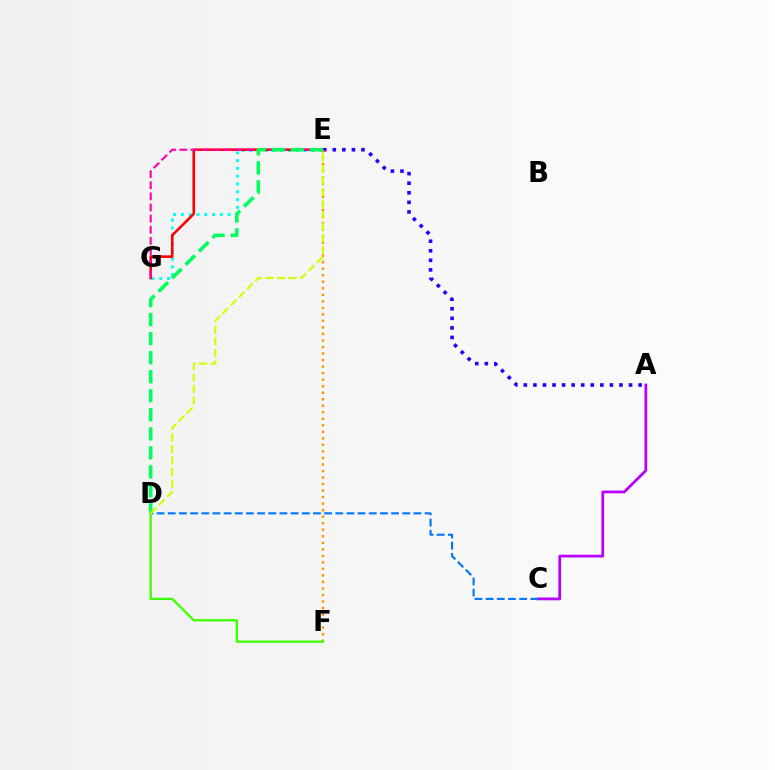{('E', 'G'): [{'color': '#00fff6', 'line_style': 'dotted', 'thickness': 2.12}, {'color': '#ff0000', 'line_style': 'solid', 'thickness': 1.86}, {'color': '#ff00ac', 'line_style': 'dashed', 'thickness': 1.51}], ('A', 'E'): [{'color': '#2500ff', 'line_style': 'dotted', 'thickness': 2.6}], ('A', 'C'): [{'color': '#b900ff', 'line_style': 'solid', 'thickness': 1.99}], ('D', 'E'): [{'color': '#00ff5c', 'line_style': 'dashed', 'thickness': 2.58}, {'color': '#d1ff00', 'line_style': 'dashed', 'thickness': 1.57}], ('E', 'F'): [{'color': '#ff9400', 'line_style': 'dotted', 'thickness': 1.77}], ('C', 'D'): [{'color': '#0074ff', 'line_style': 'dashed', 'thickness': 1.52}], ('D', 'F'): [{'color': '#3dff00', 'line_style': 'solid', 'thickness': 1.65}]}